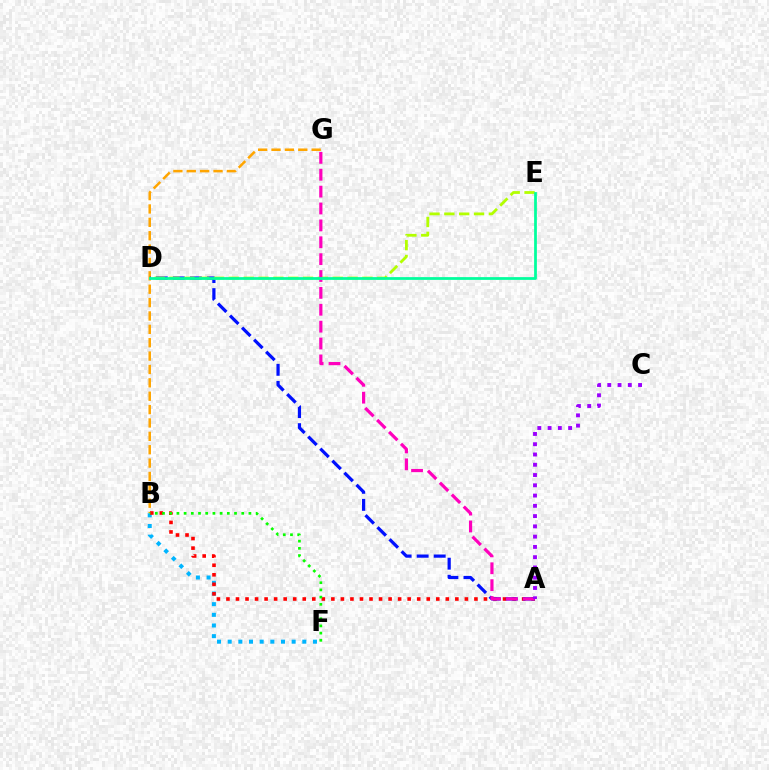{('B', 'G'): [{'color': '#ffa500', 'line_style': 'dashed', 'thickness': 1.82}], ('B', 'F'): [{'color': '#00b5ff', 'line_style': 'dotted', 'thickness': 2.9}, {'color': '#08ff00', 'line_style': 'dotted', 'thickness': 1.96}], ('A', 'B'): [{'color': '#ff0000', 'line_style': 'dotted', 'thickness': 2.59}], ('A', 'D'): [{'color': '#0010ff', 'line_style': 'dashed', 'thickness': 2.32}], ('D', 'E'): [{'color': '#b3ff00', 'line_style': 'dashed', 'thickness': 2.02}, {'color': '#00ff9d', 'line_style': 'solid', 'thickness': 1.98}], ('A', 'G'): [{'color': '#ff00bd', 'line_style': 'dashed', 'thickness': 2.29}], ('A', 'C'): [{'color': '#9b00ff', 'line_style': 'dotted', 'thickness': 2.79}]}